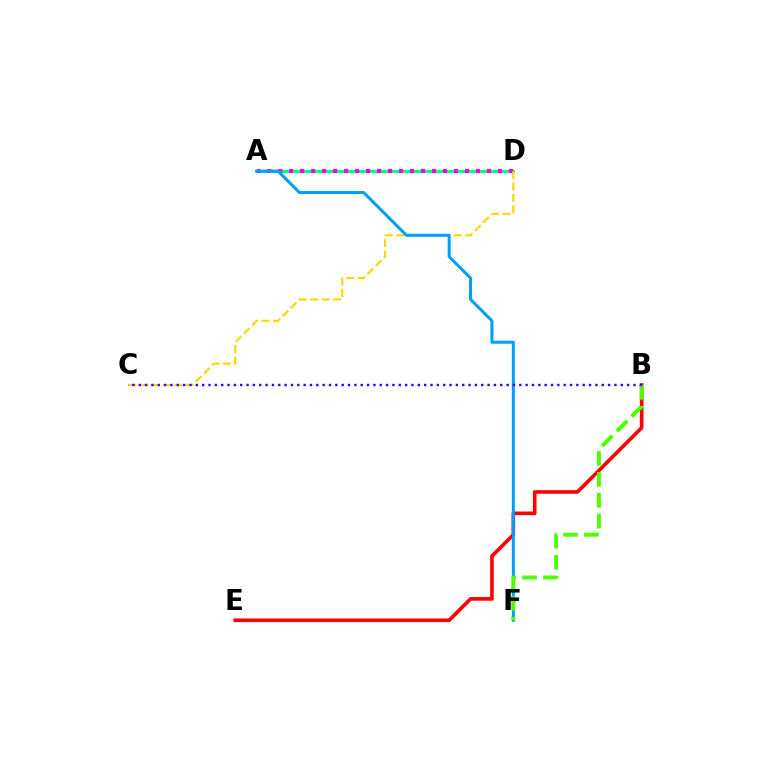{('A', 'D'): [{'color': '#00ff86', 'line_style': 'solid', 'thickness': 2.29}, {'color': '#ff00ed', 'line_style': 'dotted', 'thickness': 2.99}], ('C', 'D'): [{'color': '#ffd500', 'line_style': 'dashed', 'thickness': 1.56}], ('B', 'E'): [{'color': '#ff0000', 'line_style': 'solid', 'thickness': 2.62}], ('A', 'F'): [{'color': '#009eff', 'line_style': 'solid', 'thickness': 2.18}], ('B', 'F'): [{'color': '#4fff00', 'line_style': 'dashed', 'thickness': 2.85}], ('B', 'C'): [{'color': '#3700ff', 'line_style': 'dotted', 'thickness': 1.72}]}